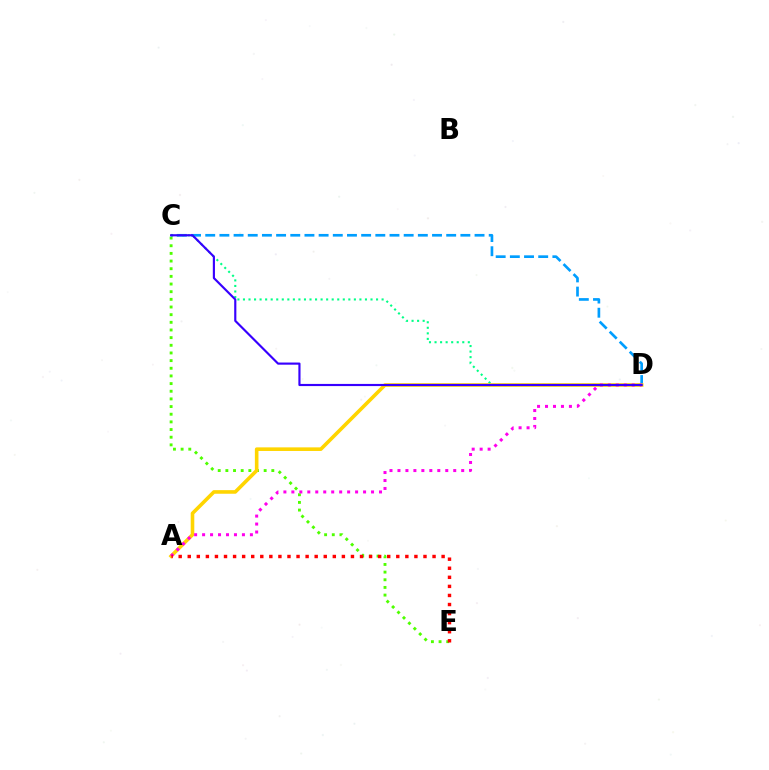{('C', 'D'): [{'color': '#009eff', 'line_style': 'dashed', 'thickness': 1.93}, {'color': '#00ff86', 'line_style': 'dotted', 'thickness': 1.51}, {'color': '#3700ff', 'line_style': 'solid', 'thickness': 1.55}], ('C', 'E'): [{'color': '#4fff00', 'line_style': 'dotted', 'thickness': 2.08}], ('A', 'D'): [{'color': '#ffd500', 'line_style': 'solid', 'thickness': 2.59}, {'color': '#ff00ed', 'line_style': 'dotted', 'thickness': 2.16}], ('A', 'E'): [{'color': '#ff0000', 'line_style': 'dotted', 'thickness': 2.46}]}